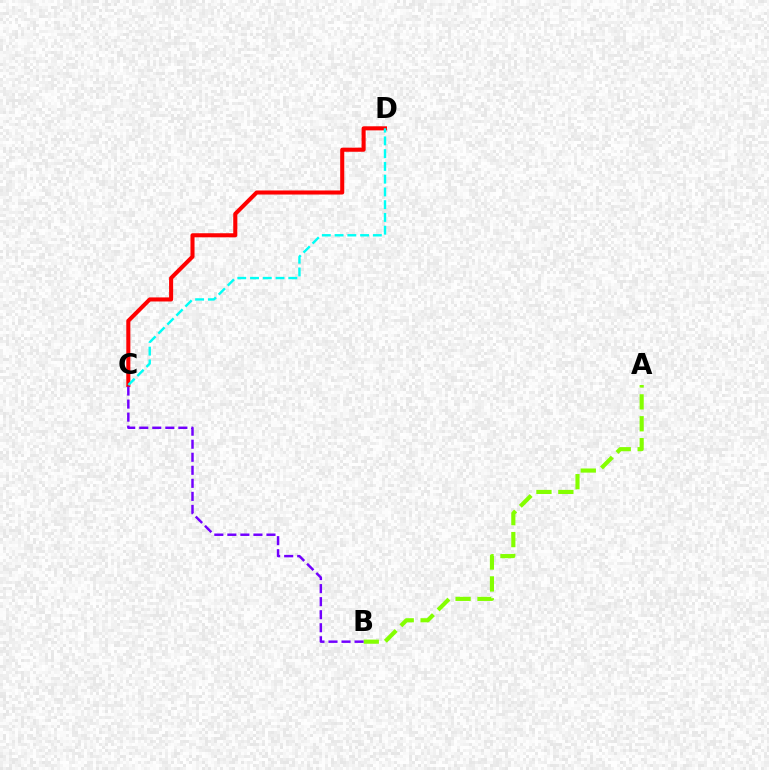{('C', 'D'): [{'color': '#ff0000', 'line_style': 'solid', 'thickness': 2.93}, {'color': '#00fff6', 'line_style': 'dashed', 'thickness': 1.73}], ('A', 'B'): [{'color': '#84ff00', 'line_style': 'dashed', 'thickness': 2.98}], ('B', 'C'): [{'color': '#7200ff', 'line_style': 'dashed', 'thickness': 1.77}]}